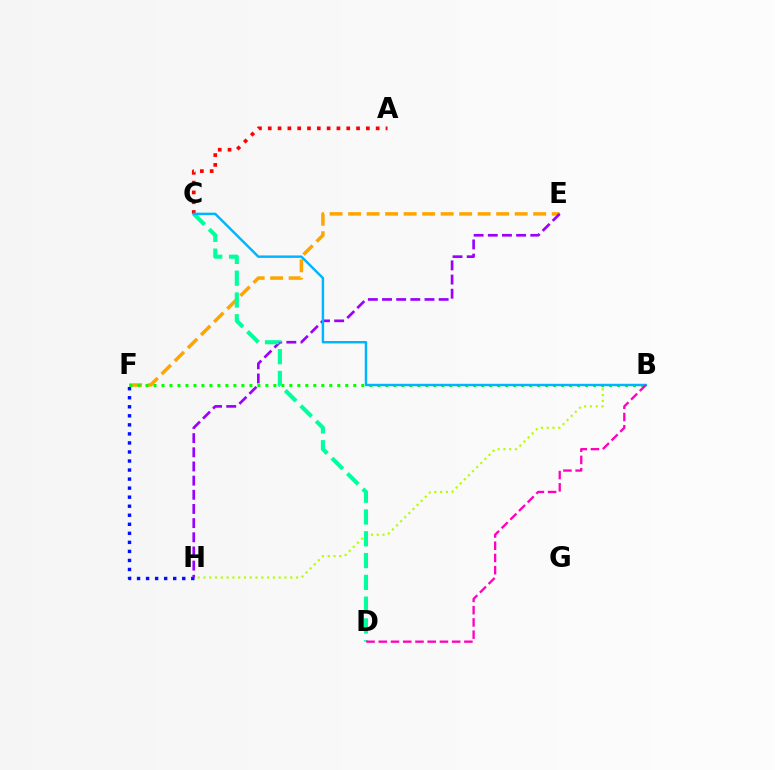{('B', 'H'): [{'color': '#b3ff00', 'line_style': 'dotted', 'thickness': 1.57}], ('E', 'F'): [{'color': '#ffa500', 'line_style': 'dashed', 'thickness': 2.51}], ('A', 'C'): [{'color': '#ff0000', 'line_style': 'dotted', 'thickness': 2.67}], ('F', 'H'): [{'color': '#0010ff', 'line_style': 'dotted', 'thickness': 2.46}], ('E', 'H'): [{'color': '#9b00ff', 'line_style': 'dashed', 'thickness': 1.92}], ('B', 'F'): [{'color': '#08ff00', 'line_style': 'dotted', 'thickness': 2.17}], ('C', 'D'): [{'color': '#00ff9d', 'line_style': 'dashed', 'thickness': 2.96}], ('B', 'C'): [{'color': '#00b5ff', 'line_style': 'solid', 'thickness': 1.76}], ('B', 'D'): [{'color': '#ff00bd', 'line_style': 'dashed', 'thickness': 1.66}]}